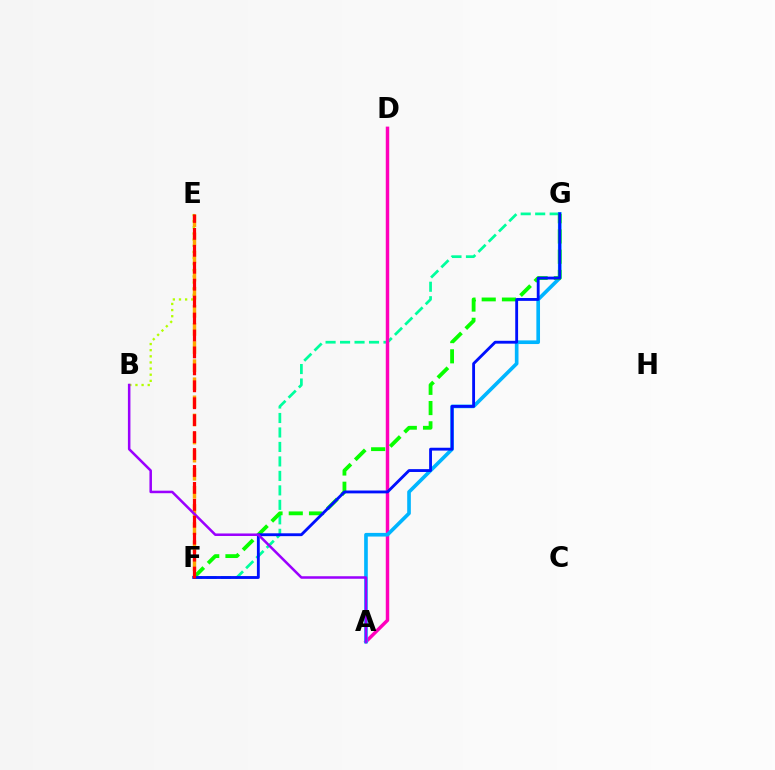{('F', 'G'): [{'color': '#00ff9d', 'line_style': 'dashed', 'thickness': 1.97}, {'color': '#08ff00', 'line_style': 'dashed', 'thickness': 2.75}, {'color': '#0010ff', 'line_style': 'solid', 'thickness': 2.05}], ('A', 'D'): [{'color': '#ff00bd', 'line_style': 'solid', 'thickness': 2.48}], ('B', 'E'): [{'color': '#b3ff00', 'line_style': 'dotted', 'thickness': 1.67}], ('A', 'G'): [{'color': '#00b5ff', 'line_style': 'solid', 'thickness': 2.63}], ('E', 'F'): [{'color': '#ffa500', 'line_style': 'dashed', 'thickness': 2.46}, {'color': '#ff0000', 'line_style': 'dashed', 'thickness': 2.3}], ('A', 'B'): [{'color': '#9b00ff', 'line_style': 'solid', 'thickness': 1.82}]}